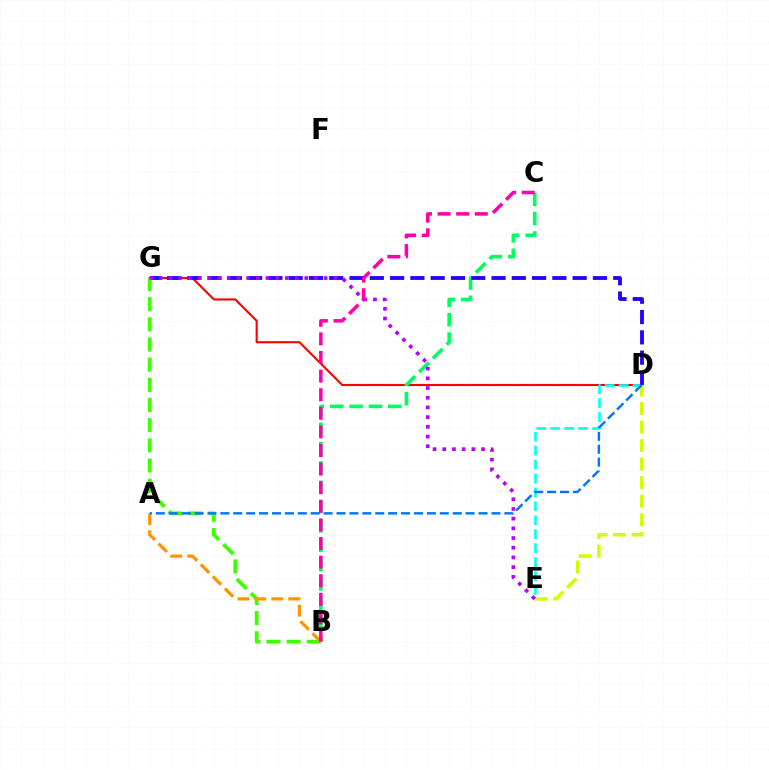{('D', 'G'): [{'color': '#ff0000', 'line_style': 'solid', 'thickness': 1.52}, {'color': '#2500ff', 'line_style': 'dashed', 'thickness': 2.76}], ('B', 'C'): [{'color': '#00ff5c', 'line_style': 'dashed', 'thickness': 2.63}, {'color': '#ff00ac', 'line_style': 'dashed', 'thickness': 2.53}], ('D', 'E'): [{'color': '#00fff6', 'line_style': 'dashed', 'thickness': 1.89}, {'color': '#d1ff00', 'line_style': 'dashed', 'thickness': 2.52}], ('B', 'G'): [{'color': '#3dff00', 'line_style': 'dashed', 'thickness': 2.74}], ('A', 'B'): [{'color': '#ff9400', 'line_style': 'dashed', 'thickness': 2.31}], ('E', 'G'): [{'color': '#b900ff', 'line_style': 'dotted', 'thickness': 2.63}], ('A', 'D'): [{'color': '#0074ff', 'line_style': 'dashed', 'thickness': 1.75}]}